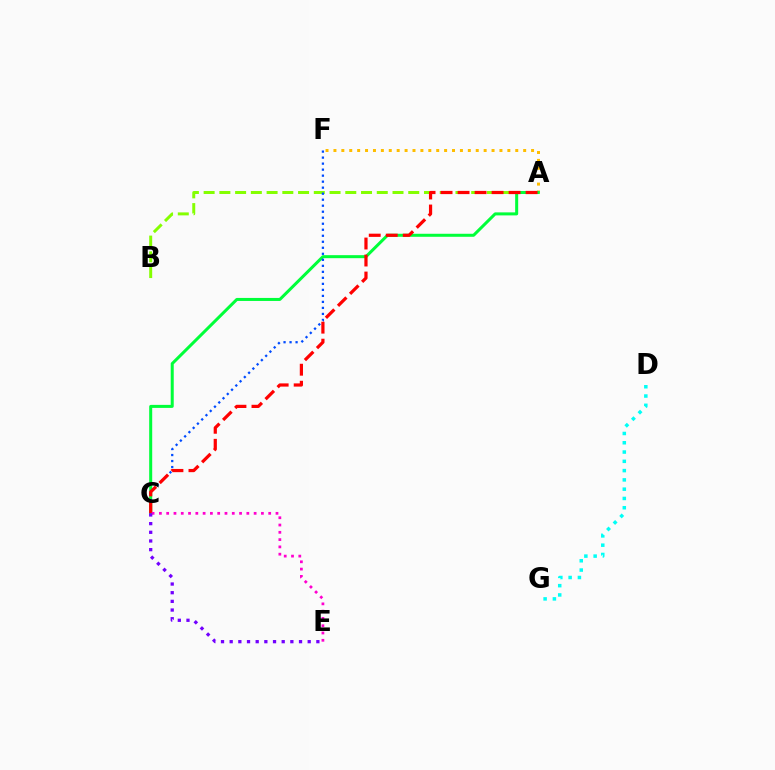{('A', 'F'): [{'color': '#ffbd00', 'line_style': 'dotted', 'thickness': 2.15}], ('A', 'B'): [{'color': '#84ff00', 'line_style': 'dashed', 'thickness': 2.14}], ('A', 'C'): [{'color': '#00ff39', 'line_style': 'solid', 'thickness': 2.17}, {'color': '#ff0000', 'line_style': 'dashed', 'thickness': 2.31}], ('C', 'F'): [{'color': '#004bff', 'line_style': 'dotted', 'thickness': 1.63}], ('C', 'E'): [{'color': '#ff00cf', 'line_style': 'dotted', 'thickness': 1.98}, {'color': '#7200ff', 'line_style': 'dotted', 'thickness': 2.36}], ('D', 'G'): [{'color': '#00fff6', 'line_style': 'dotted', 'thickness': 2.52}]}